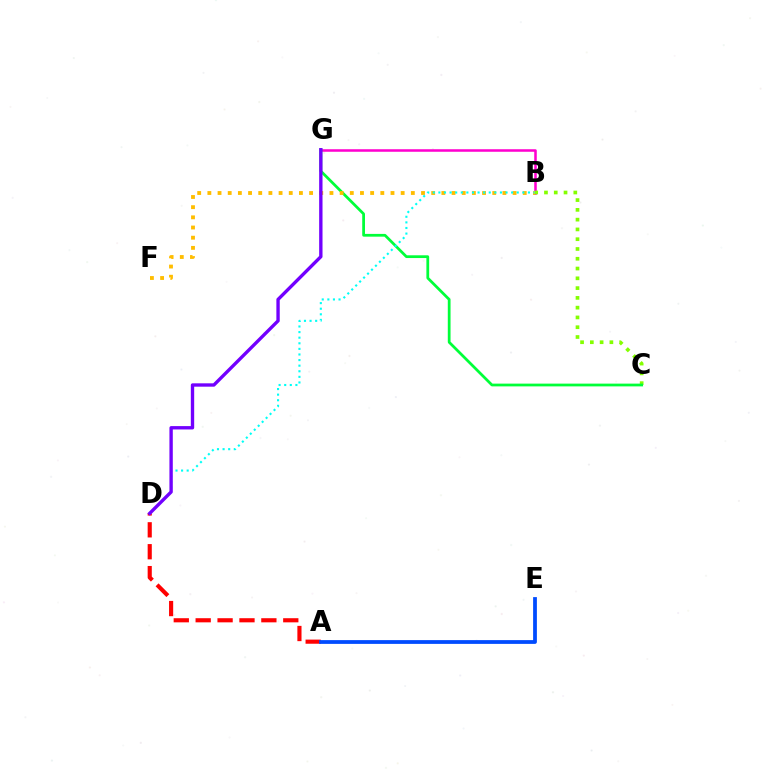{('B', 'G'): [{'color': '#ff00cf', 'line_style': 'solid', 'thickness': 1.83}], ('A', 'D'): [{'color': '#ff0000', 'line_style': 'dashed', 'thickness': 2.97}], ('B', 'C'): [{'color': '#84ff00', 'line_style': 'dotted', 'thickness': 2.66}], ('C', 'G'): [{'color': '#00ff39', 'line_style': 'solid', 'thickness': 1.99}], ('B', 'F'): [{'color': '#ffbd00', 'line_style': 'dotted', 'thickness': 2.76}], ('B', 'D'): [{'color': '#00fff6', 'line_style': 'dotted', 'thickness': 1.52}], ('D', 'G'): [{'color': '#7200ff', 'line_style': 'solid', 'thickness': 2.42}], ('A', 'E'): [{'color': '#004bff', 'line_style': 'solid', 'thickness': 2.72}]}